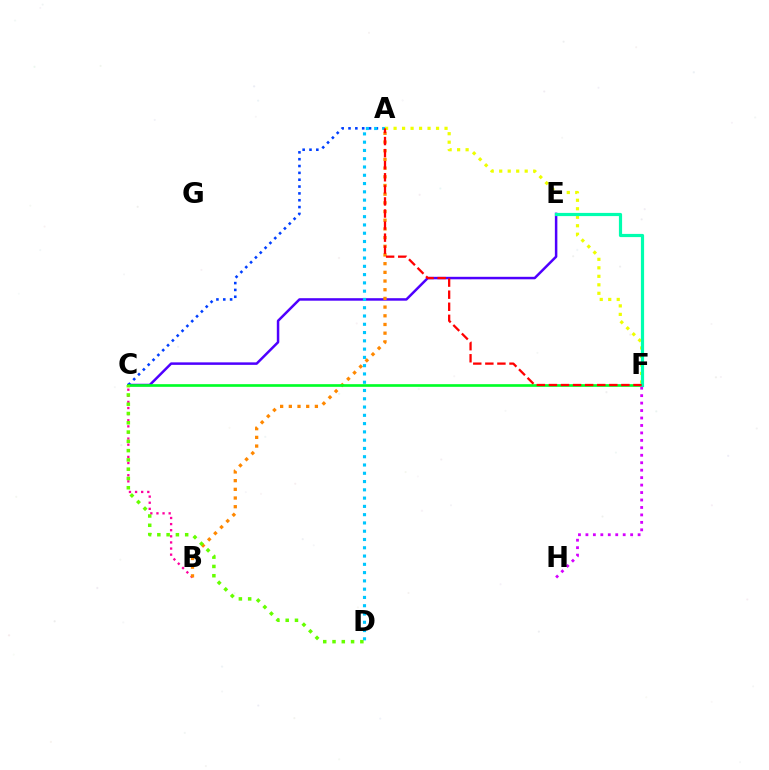{('C', 'E'): [{'color': '#4f00ff', 'line_style': 'solid', 'thickness': 1.8}], ('A', 'C'): [{'color': '#003fff', 'line_style': 'dotted', 'thickness': 1.86}], ('B', 'C'): [{'color': '#ff00a0', 'line_style': 'dotted', 'thickness': 1.66}], ('A', 'B'): [{'color': '#ff8800', 'line_style': 'dotted', 'thickness': 2.36}], ('C', 'F'): [{'color': '#00ff27', 'line_style': 'solid', 'thickness': 1.92}], ('A', 'D'): [{'color': '#00c7ff', 'line_style': 'dotted', 'thickness': 2.25}], ('C', 'D'): [{'color': '#66ff00', 'line_style': 'dotted', 'thickness': 2.52}], ('A', 'F'): [{'color': '#eeff00', 'line_style': 'dotted', 'thickness': 2.31}, {'color': '#ff0000', 'line_style': 'dashed', 'thickness': 1.64}], ('E', 'F'): [{'color': '#00ffaf', 'line_style': 'solid', 'thickness': 2.29}], ('F', 'H'): [{'color': '#d600ff', 'line_style': 'dotted', 'thickness': 2.03}]}